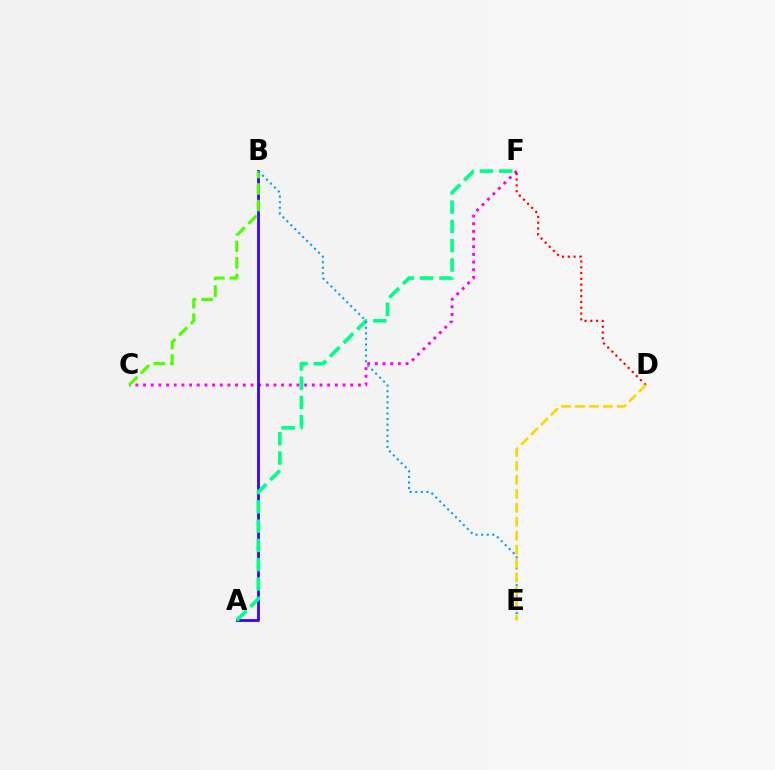{('C', 'F'): [{'color': '#ff00ed', 'line_style': 'dotted', 'thickness': 2.08}], ('D', 'F'): [{'color': '#ff0000', 'line_style': 'dotted', 'thickness': 1.57}], ('A', 'B'): [{'color': '#3700ff', 'line_style': 'solid', 'thickness': 2.01}], ('B', 'C'): [{'color': '#4fff00', 'line_style': 'dashed', 'thickness': 2.25}], ('A', 'F'): [{'color': '#00ff86', 'line_style': 'dashed', 'thickness': 2.62}], ('B', 'E'): [{'color': '#009eff', 'line_style': 'dotted', 'thickness': 1.51}], ('D', 'E'): [{'color': '#ffd500', 'line_style': 'dashed', 'thickness': 1.9}]}